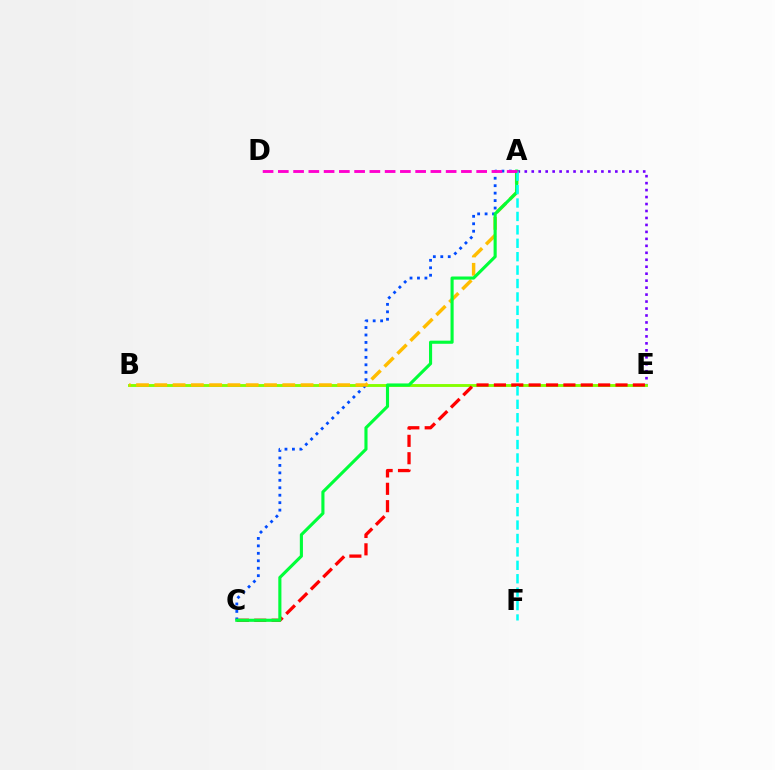{('A', 'E'): [{'color': '#7200ff', 'line_style': 'dotted', 'thickness': 1.89}], ('B', 'E'): [{'color': '#84ff00', 'line_style': 'solid', 'thickness': 2.07}], ('C', 'E'): [{'color': '#ff0000', 'line_style': 'dashed', 'thickness': 2.36}], ('A', 'C'): [{'color': '#004bff', 'line_style': 'dotted', 'thickness': 2.02}, {'color': '#00ff39', 'line_style': 'solid', 'thickness': 2.24}], ('A', 'B'): [{'color': '#ffbd00', 'line_style': 'dashed', 'thickness': 2.48}], ('A', 'F'): [{'color': '#00fff6', 'line_style': 'dashed', 'thickness': 1.82}], ('A', 'D'): [{'color': '#ff00cf', 'line_style': 'dashed', 'thickness': 2.07}]}